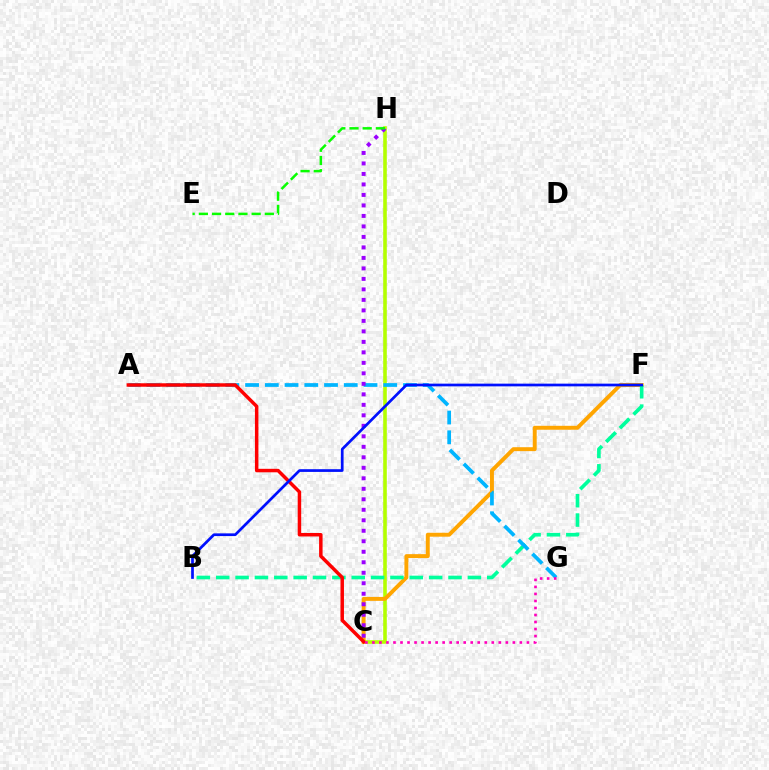{('C', 'H'): [{'color': '#b3ff00', 'line_style': 'solid', 'thickness': 2.59}, {'color': '#9b00ff', 'line_style': 'dotted', 'thickness': 2.85}], ('C', 'F'): [{'color': '#ffa500', 'line_style': 'solid', 'thickness': 2.83}], ('B', 'F'): [{'color': '#00ff9d', 'line_style': 'dashed', 'thickness': 2.63}, {'color': '#0010ff', 'line_style': 'solid', 'thickness': 1.95}], ('A', 'G'): [{'color': '#00b5ff', 'line_style': 'dashed', 'thickness': 2.68}], ('A', 'C'): [{'color': '#ff0000', 'line_style': 'solid', 'thickness': 2.51}], ('C', 'G'): [{'color': '#ff00bd', 'line_style': 'dotted', 'thickness': 1.91}], ('E', 'H'): [{'color': '#08ff00', 'line_style': 'dashed', 'thickness': 1.79}]}